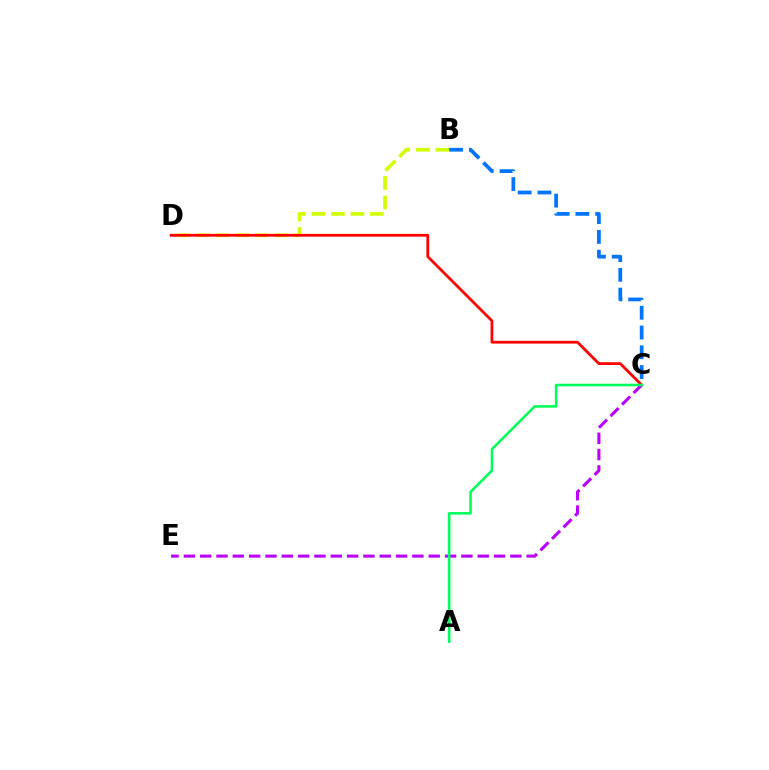{('B', 'D'): [{'color': '#d1ff00', 'line_style': 'dashed', 'thickness': 2.65}], ('C', 'D'): [{'color': '#ff0000', 'line_style': 'solid', 'thickness': 1.99}], ('C', 'E'): [{'color': '#b900ff', 'line_style': 'dashed', 'thickness': 2.22}], ('A', 'C'): [{'color': '#00ff5c', 'line_style': 'solid', 'thickness': 1.85}], ('B', 'C'): [{'color': '#0074ff', 'line_style': 'dashed', 'thickness': 2.69}]}